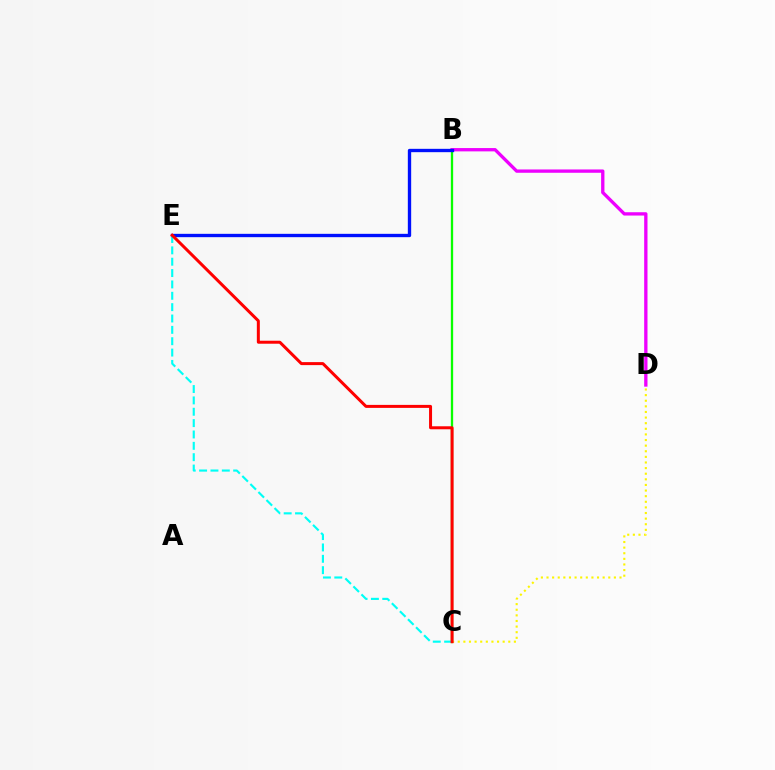{('B', 'C'): [{'color': '#08ff00', 'line_style': 'solid', 'thickness': 1.66}], ('B', 'D'): [{'color': '#ee00ff', 'line_style': 'solid', 'thickness': 2.39}], ('C', 'D'): [{'color': '#fcf500', 'line_style': 'dotted', 'thickness': 1.53}], ('B', 'E'): [{'color': '#0010ff', 'line_style': 'solid', 'thickness': 2.41}], ('C', 'E'): [{'color': '#00fff6', 'line_style': 'dashed', 'thickness': 1.54}, {'color': '#ff0000', 'line_style': 'solid', 'thickness': 2.16}]}